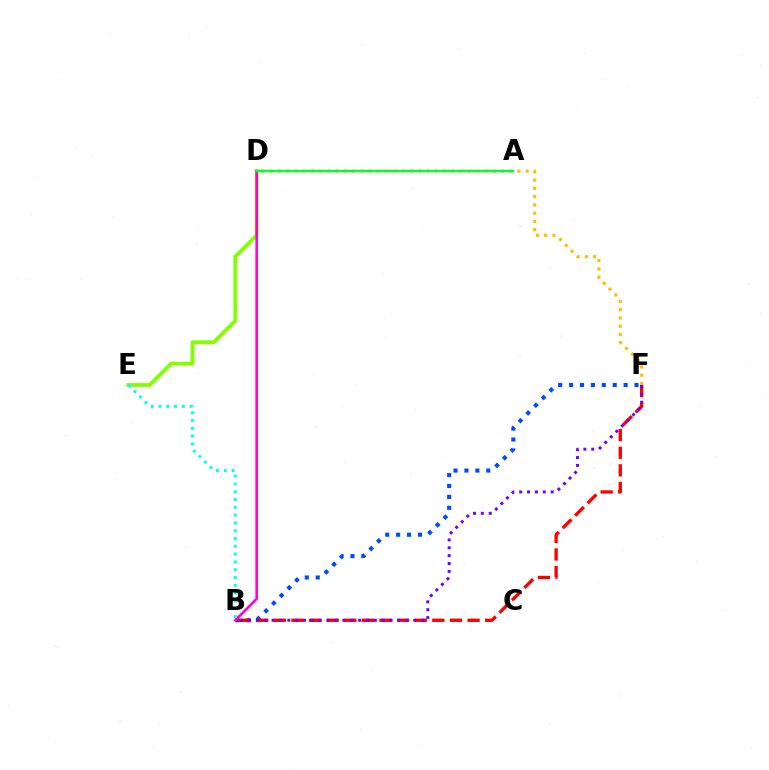{('D', 'E'): [{'color': '#84ff00', 'line_style': 'solid', 'thickness': 2.75}], ('D', 'F'): [{'color': '#ffbd00', 'line_style': 'dotted', 'thickness': 2.25}], ('B', 'F'): [{'color': '#004bff', 'line_style': 'dotted', 'thickness': 2.96}, {'color': '#ff0000', 'line_style': 'dashed', 'thickness': 2.39}, {'color': '#7200ff', 'line_style': 'dotted', 'thickness': 2.14}], ('B', 'D'): [{'color': '#ff00cf', 'line_style': 'solid', 'thickness': 1.85}], ('A', 'D'): [{'color': '#00ff39', 'line_style': 'solid', 'thickness': 1.74}], ('B', 'E'): [{'color': '#00fff6', 'line_style': 'dotted', 'thickness': 2.12}]}